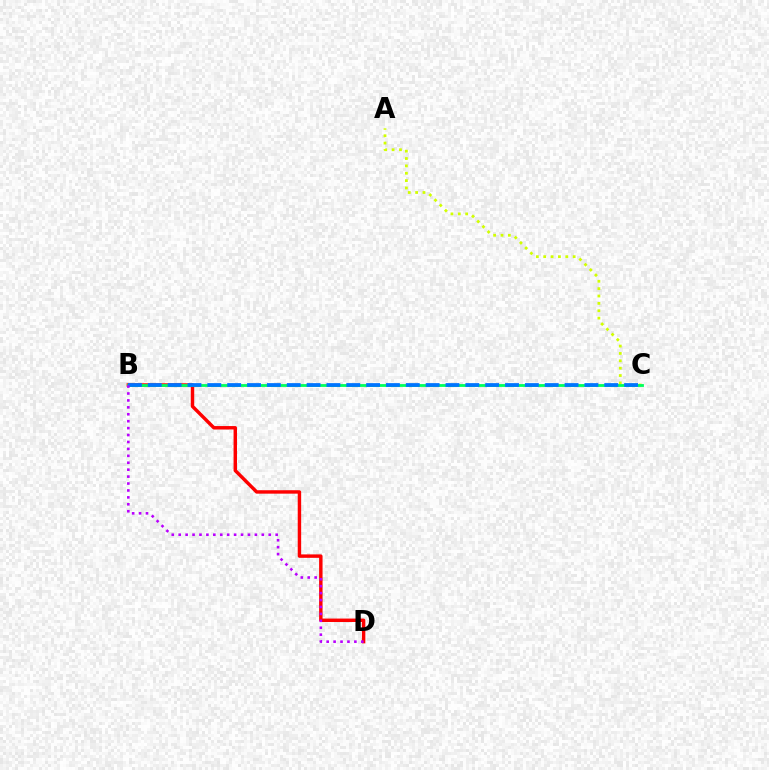{('B', 'D'): [{'color': '#ff0000', 'line_style': 'solid', 'thickness': 2.47}, {'color': '#b900ff', 'line_style': 'dotted', 'thickness': 1.88}], ('A', 'C'): [{'color': '#d1ff00', 'line_style': 'dotted', 'thickness': 2.0}], ('B', 'C'): [{'color': '#00ff5c', 'line_style': 'solid', 'thickness': 2.03}, {'color': '#0074ff', 'line_style': 'dashed', 'thickness': 2.7}]}